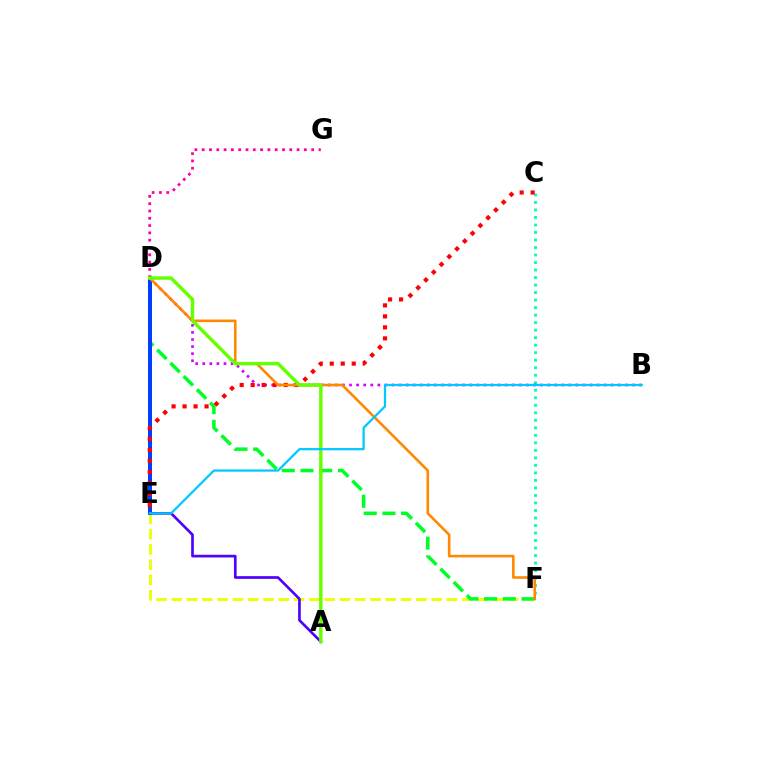{('E', 'F'): [{'color': '#eeff00', 'line_style': 'dashed', 'thickness': 2.08}], ('A', 'E'): [{'color': '#4f00ff', 'line_style': 'solid', 'thickness': 1.92}], ('C', 'F'): [{'color': '#00ffaf', 'line_style': 'dotted', 'thickness': 2.04}], ('D', 'F'): [{'color': '#00ff27', 'line_style': 'dashed', 'thickness': 2.54}, {'color': '#ff8800', 'line_style': 'solid', 'thickness': 1.87}], ('D', 'E'): [{'color': '#003fff', 'line_style': 'solid', 'thickness': 2.88}], ('B', 'D'): [{'color': '#d600ff', 'line_style': 'dotted', 'thickness': 1.92}], ('D', 'G'): [{'color': '#ff00a0', 'line_style': 'dotted', 'thickness': 1.98}], ('C', 'E'): [{'color': '#ff0000', 'line_style': 'dotted', 'thickness': 2.99}], ('A', 'D'): [{'color': '#66ff00', 'line_style': 'solid', 'thickness': 2.47}], ('B', 'E'): [{'color': '#00c7ff', 'line_style': 'solid', 'thickness': 1.6}]}